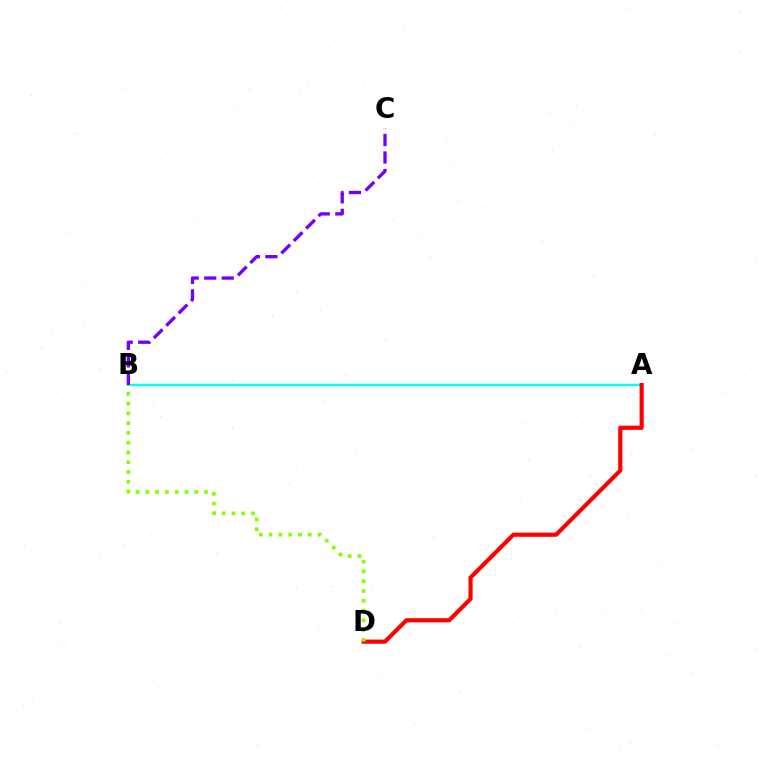{('A', 'B'): [{'color': '#00fff6', 'line_style': 'solid', 'thickness': 1.68}], ('A', 'D'): [{'color': '#ff0000', 'line_style': 'solid', 'thickness': 2.99}], ('B', 'C'): [{'color': '#7200ff', 'line_style': 'dashed', 'thickness': 2.38}], ('B', 'D'): [{'color': '#84ff00', 'line_style': 'dotted', 'thickness': 2.65}]}